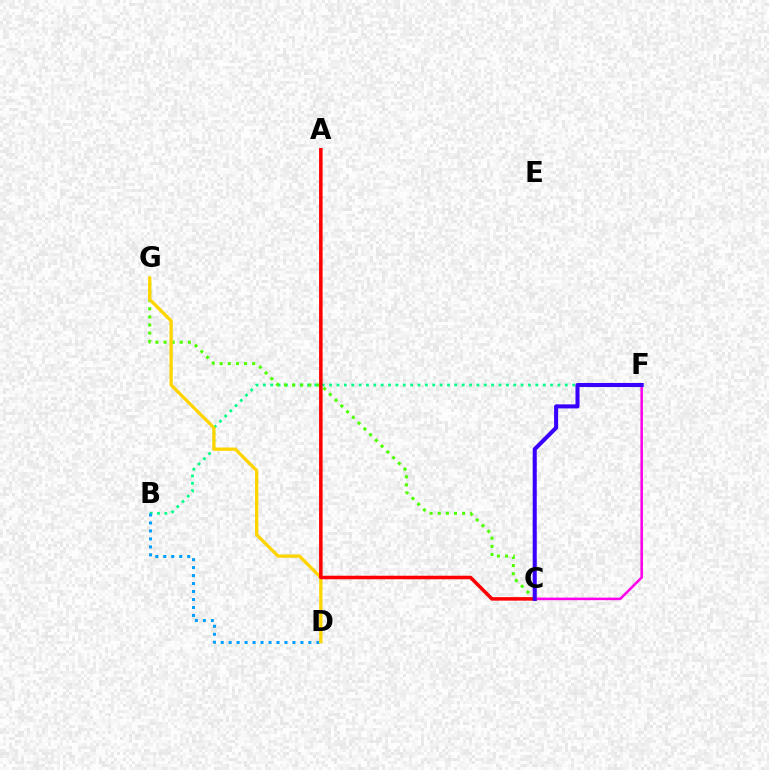{('B', 'F'): [{'color': '#00ff86', 'line_style': 'dotted', 'thickness': 2.0}], ('C', 'G'): [{'color': '#4fff00', 'line_style': 'dotted', 'thickness': 2.21}], ('C', 'F'): [{'color': '#ff00ed', 'line_style': 'solid', 'thickness': 1.83}, {'color': '#3700ff', 'line_style': 'solid', 'thickness': 2.92}], ('B', 'D'): [{'color': '#009eff', 'line_style': 'dotted', 'thickness': 2.16}], ('D', 'G'): [{'color': '#ffd500', 'line_style': 'solid', 'thickness': 2.37}], ('A', 'C'): [{'color': '#ff0000', 'line_style': 'solid', 'thickness': 2.54}]}